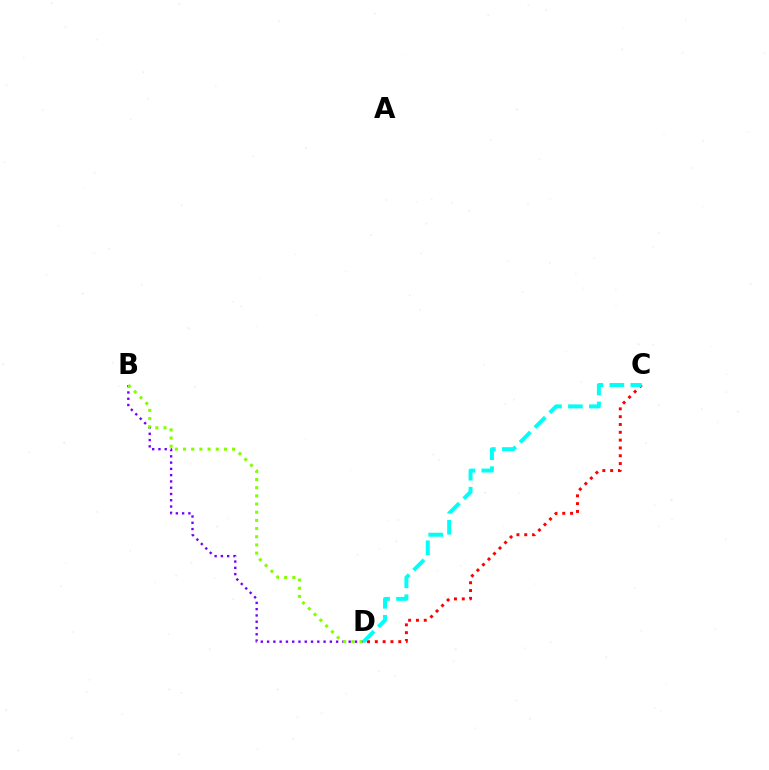{('C', 'D'): [{'color': '#ff0000', 'line_style': 'dotted', 'thickness': 2.12}, {'color': '#00fff6', 'line_style': 'dashed', 'thickness': 2.85}], ('B', 'D'): [{'color': '#7200ff', 'line_style': 'dotted', 'thickness': 1.7}, {'color': '#84ff00', 'line_style': 'dotted', 'thickness': 2.22}]}